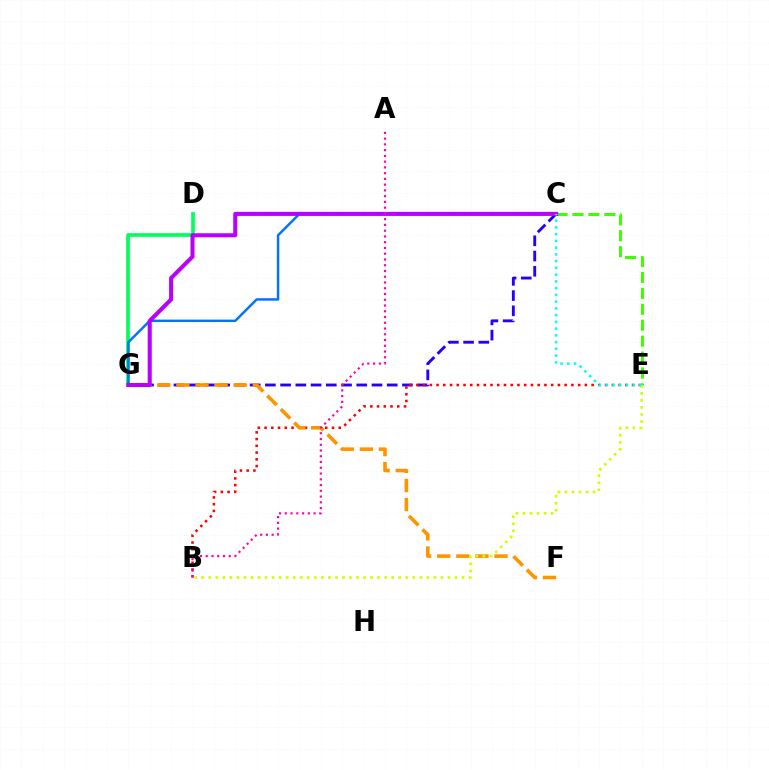{('C', 'G'): [{'color': '#2500ff', 'line_style': 'dashed', 'thickness': 2.07}, {'color': '#0074ff', 'line_style': 'solid', 'thickness': 1.77}, {'color': '#b900ff', 'line_style': 'solid', 'thickness': 2.92}], ('C', 'E'): [{'color': '#3dff00', 'line_style': 'dashed', 'thickness': 2.16}, {'color': '#00fff6', 'line_style': 'dotted', 'thickness': 1.83}], ('B', 'E'): [{'color': '#ff0000', 'line_style': 'dotted', 'thickness': 1.83}, {'color': '#d1ff00', 'line_style': 'dotted', 'thickness': 1.91}], ('D', 'G'): [{'color': '#00ff5c', 'line_style': 'solid', 'thickness': 2.65}], ('F', 'G'): [{'color': '#ff9400', 'line_style': 'dashed', 'thickness': 2.59}], ('A', 'B'): [{'color': '#ff00ac', 'line_style': 'dotted', 'thickness': 1.56}]}